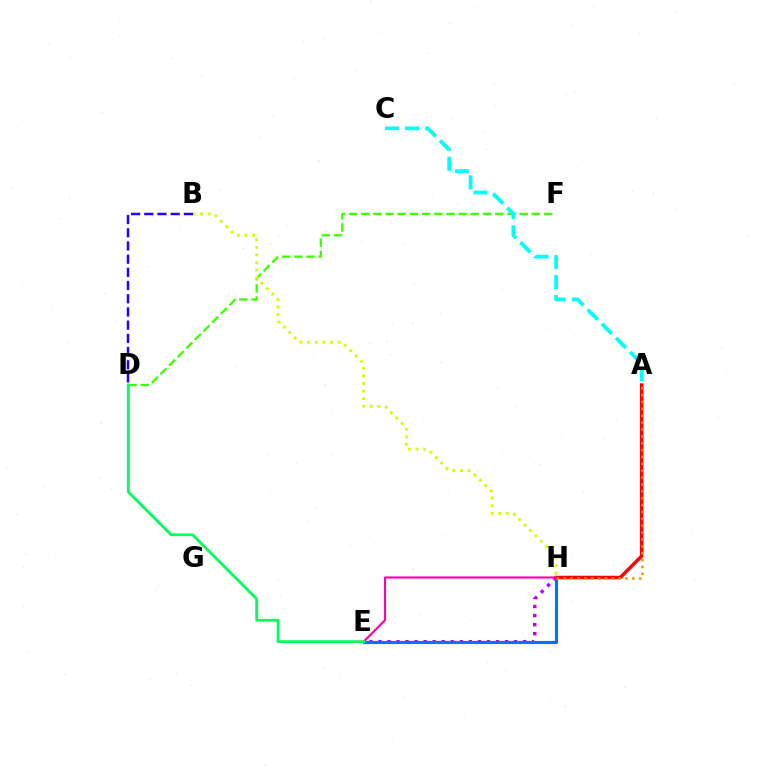{('E', 'H'): [{'color': '#b900ff', 'line_style': 'dotted', 'thickness': 2.46}, {'color': '#0074ff', 'line_style': 'solid', 'thickness': 2.27}, {'color': '#ff00ac', 'line_style': 'solid', 'thickness': 1.54}], ('D', 'F'): [{'color': '#3dff00', 'line_style': 'dashed', 'thickness': 1.65}], ('A', 'H'): [{'color': '#ff0000', 'line_style': 'solid', 'thickness': 2.51}, {'color': '#ff9400', 'line_style': 'dotted', 'thickness': 1.87}], ('B', 'H'): [{'color': '#d1ff00', 'line_style': 'dotted', 'thickness': 2.07}], ('D', 'E'): [{'color': '#00ff5c', 'line_style': 'solid', 'thickness': 2.02}], ('B', 'D'): [{'color': '#2500ff', 'line_style': 'dashed', 'thickness': 1.79}], ('A', 'C'): [{'color': '#00fff6', 'line_style': 'dashed', 'thickness': 2.72}]}